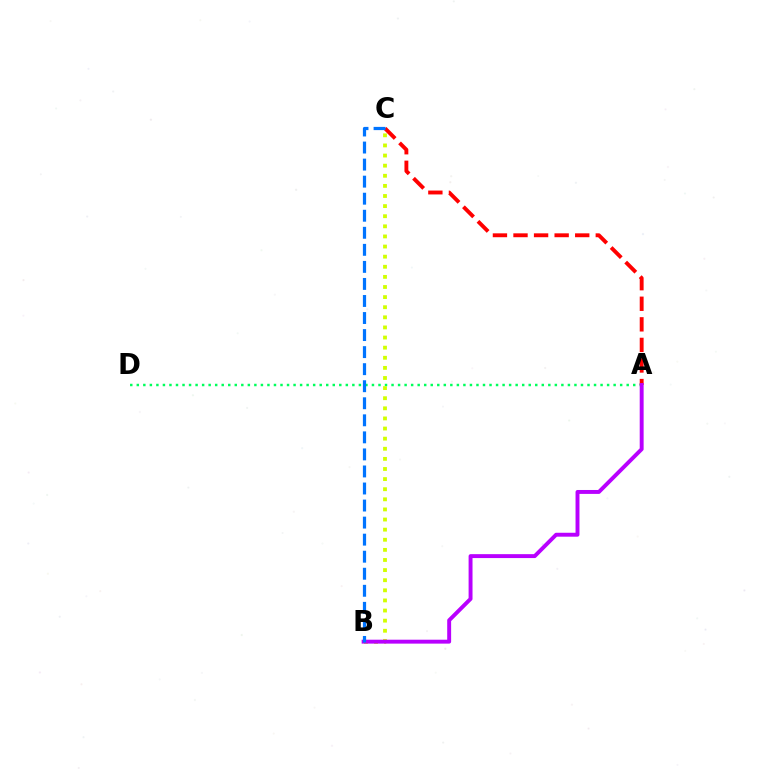{('A', 'D'): [{'color': '#00ff5c', 'line_style': 'dotted', 'thickness': 1.77}], ('A', 'C'): [{'color': '#ff0000', 'line_style': 'dashed', 'thickness': 2.79}], ('B', 'C'): [{'color': '#d1ff00', 'line_style': 'dotted', 'thickness': 2.75}, {'color': '#0074ff', 'line_style': 'dashed', 'thickness': 2.32}], ('A', 'B'): [{'color': '#b900ff', 'line_style': 'solid', 'thickness': 2.82}]}